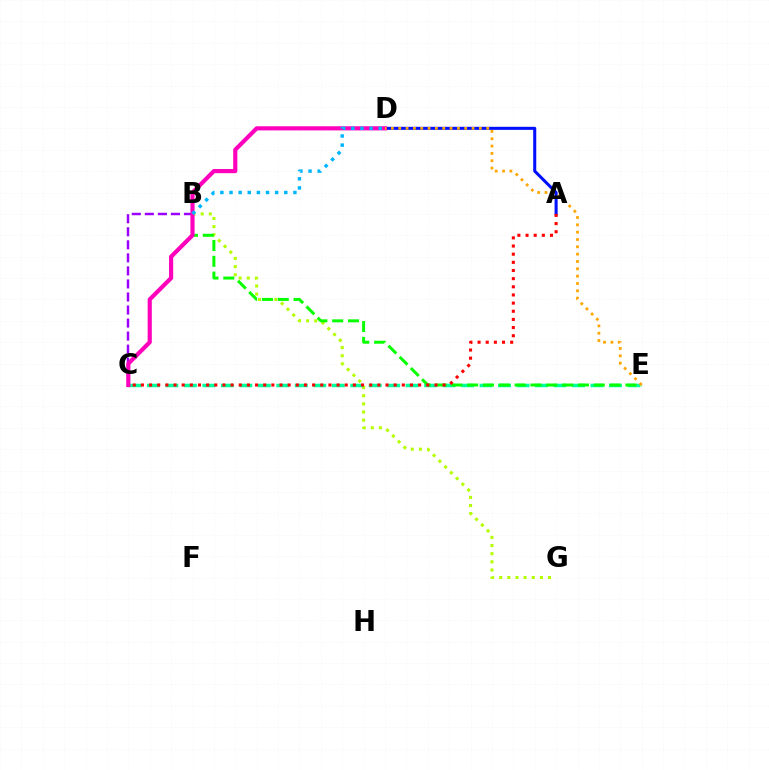{('A', 'D'): [{'color': '#0010ff', 'line_style': 'solid', 'thickness': 2.2}], ('B', 'G'): [{'color': '#b3ff00', 'line_style': 'dotted', 'thickness': 2.21}], ('B', 'C'): [{'color': '#9b00ff', 'line_style': 'dashed', 'thickness': 1.77}], ('C', 'E'): [{'color': '#00ff9d', 'line_style': 'dashed', 'thickness': 2.51}], ('B', 'E'): [{'color': '#08ff00', 'line_style': 'dashed', 'thickness': 2.15}], ('C', 'D'): [{'color': '#ff00bd', 'line_style': 'solid', 'thickness': 2.99}], ('D', 'E'): [{'color': '#ffa500', 'line_style': 'dotted', 'thickness': 1.99}], ('B', 'D'): [{'color': '#00b5ff', 'line_style': 'dotted', 'thickness': 2.48}], ('A', 'C'): [{'color': '#ff0000', 'line_style': 'dotted', 'thickness': 2.22}]}